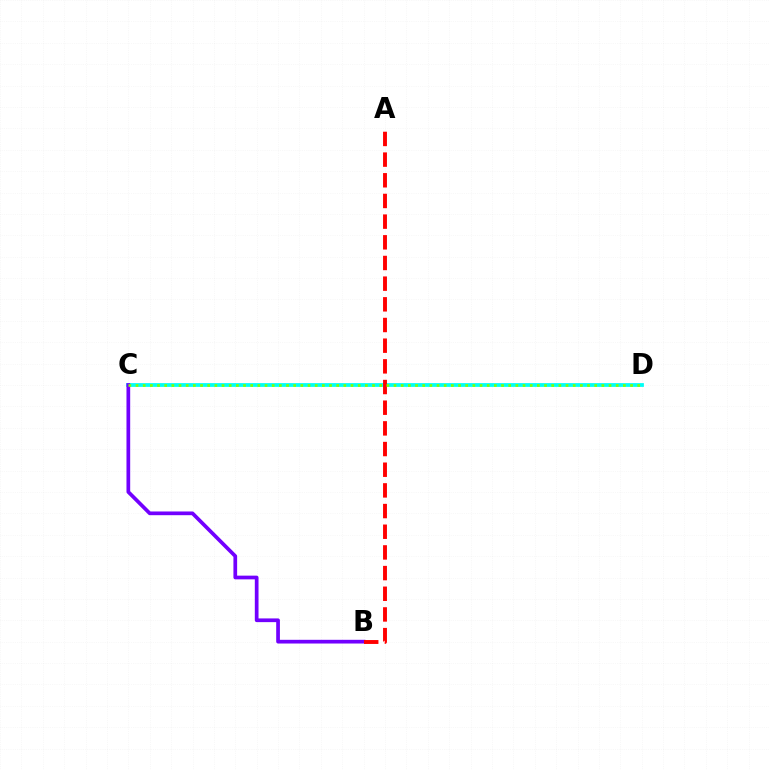{('C', 'D'): [{'color': '#00fff6', 'line_style': 'solid', 'thickness': 2.72}, {'color': '#84ff00', 'line_style': 'dotted', 'thickness': 1.95}], ('B', 'C'): [{'color': '#7200ff', 'line_style': 'solid', 'thickness': 2.67}], ('A', 'B'): [{'color': '#ff0000', 'line_style': 'dashed', 'thickness': 2.81}]}